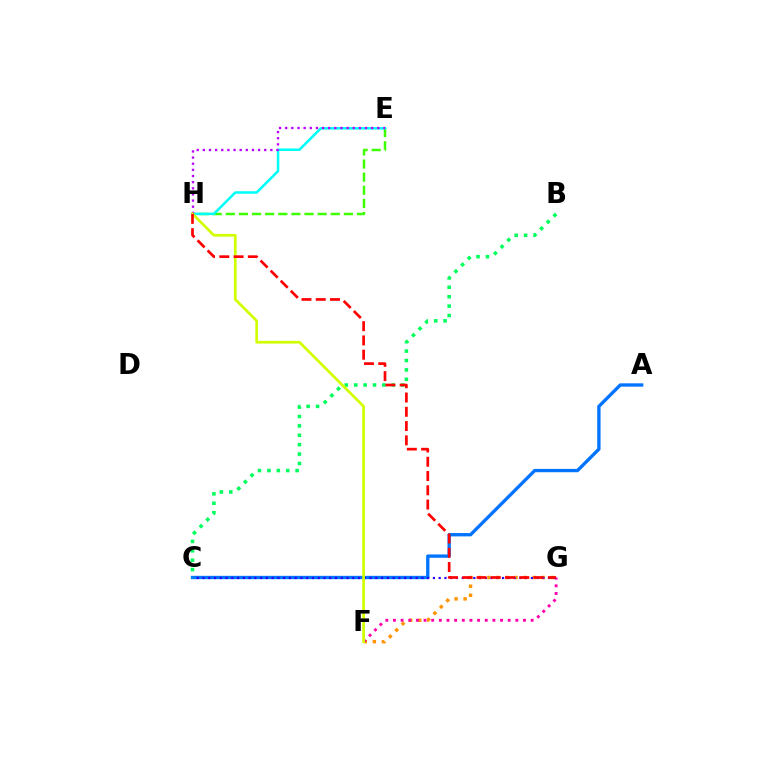{('A', 'C'): [{'color': '#0074ff', 'line_style': 'solid', 'thickness': 2.4}], ('E', 'H'): [{'color': '#3dff00', 'line_style': 'dashed', 'thickness': 1.78}, {'color': '#00fff6', 'line_style': 'solid', 'thickness': 1.82}, {'color': '#b900ff', 'line_style': 'dotted', 'thickness': 1.67}], ('B', 'C'): [{'color': '#00ff5c', 'line_style': 'dotted', 'thickness': 2.55}], ('F', 'G'): [{'color': '#ff9400', 'line_style': 'dotted', 'thickness': 2.46}, {'color': '#ff00ac', 'line_style': 'dotted', 'thickness': 2.08}], ('C', 'G'): [{'color': '#2500ff', 'line_style': 'dotted', 'thickness': 1.57}], ('F', 'H'): [{'color': '#d1ff00', 'line_style': 'solid', 'thickness': 1.96}], ('G', 'H'): [{'color': '#ff0000', 'line_style': 'dashed', 'thickness': 1.94}]}